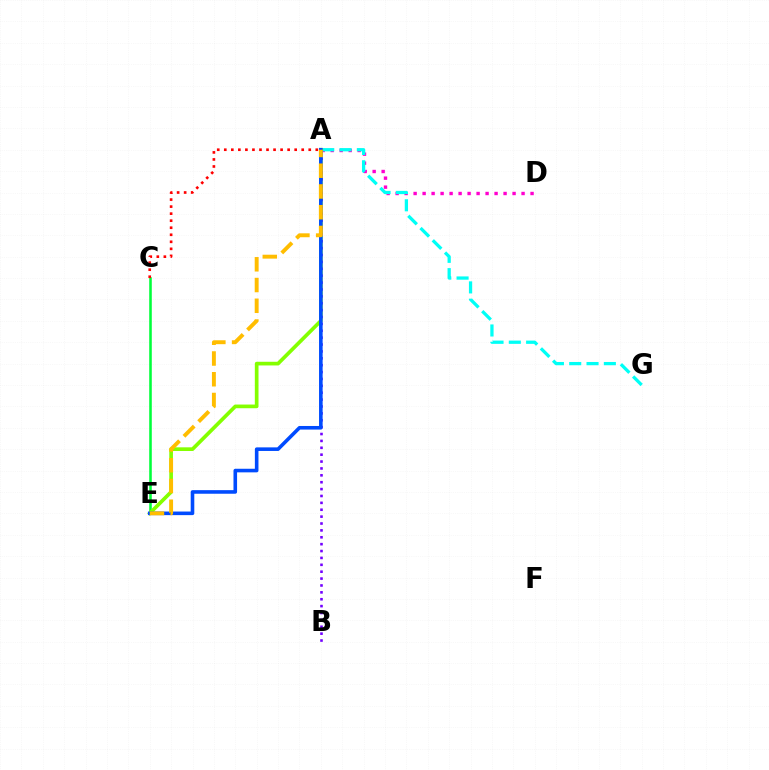{('C', 'E'): [{'color': '#00ff39', 'line_style': 'solid', 'thickness': 1.84}], ('A', 'D'): [{'color': '#ff00cf', 'line_style': 'dotted', 'thickness': 2.44}], ('A', 'G'): [{'color': '#00fff6', 'line_style': 'dashed', 'thickness': 2.35}], ('A', 'E'): [{'color': '#84ff00', 'line_style': 'solid', 'thickness': 2.65}, {'color': '#004bff', 'line_style': 'solid', 'thickness': 2.59}, {'color': '#ffbd00', 'line_style': 'dashed', 'thickness': 2.82}], ('A', 'B'): [{'color': '#7200ff', 'line_style': 'dotted', 'thickness': 1.87}], ('A', 'C'): [{'color': '#ff0000', 'line_style': 'dotted', 'thickness': 1.91}]}